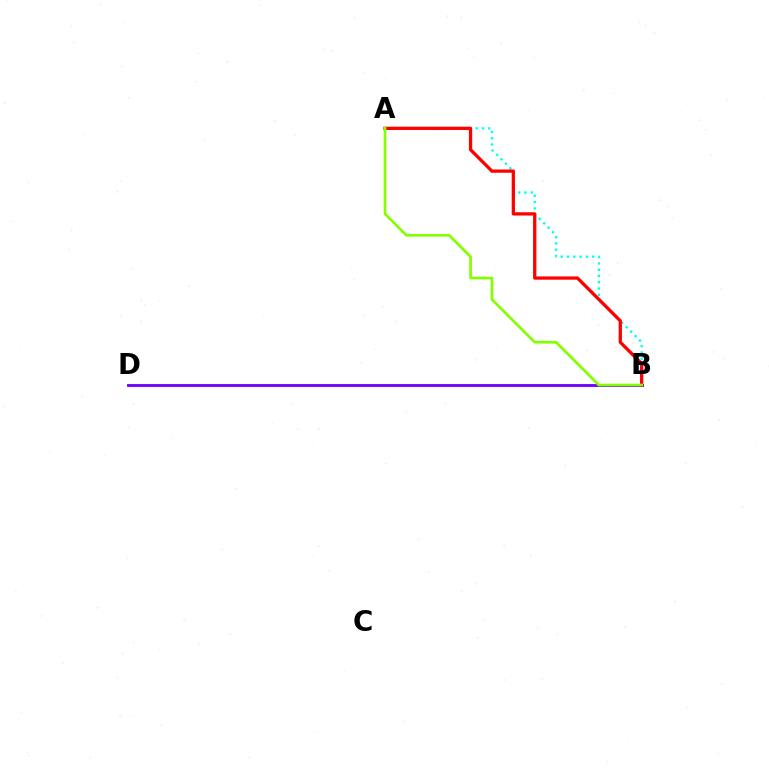{('A', 'B'): [{'color': '#00fff6', 'line_style': 'dotted', 'thickness': 1.71}, {'color': '#ff0000', 'line_style': 'solid', 'thickness': 2.36}, {'color': '#84ff00', 'line_style': 'solid', 'thickness': 1.94}], ('B', 'D'): [{'color': '#7200ff', 'line_style': 'solid', 'thickness': 2.06}]}